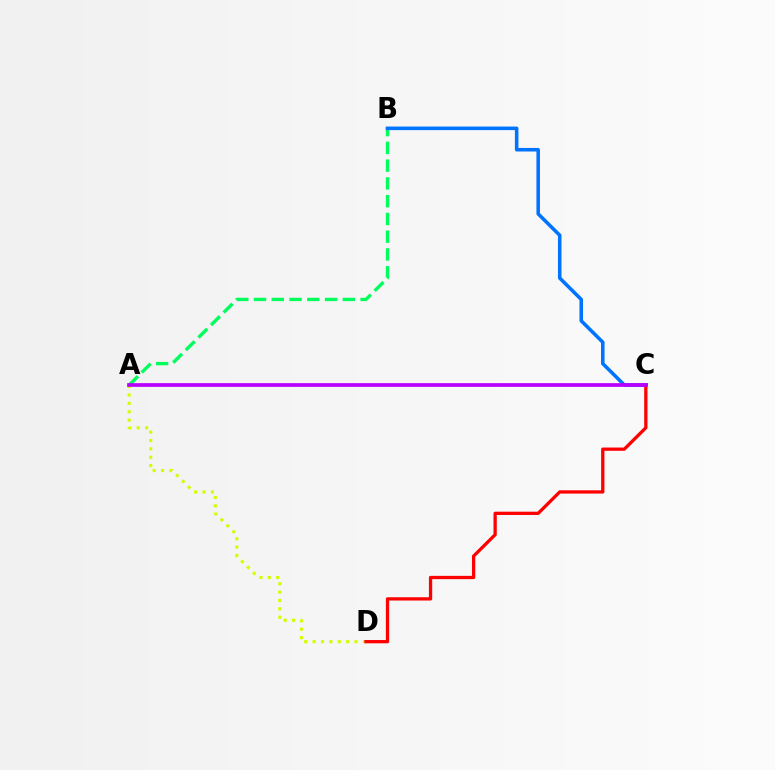{('A', 'B'): [{'color': '#00ff5c', 'line_style': 'dashed', 'thickness': 2.41}], ('A', 'D'): [{'color': '#d1ff00', 'line_style': 'dotted', 'thickness': 2.28}], ('B', 'C'): [{'color': '#0074ff', 'line_style': 'solid', 'thickness': 2.56}], ('C', 'D'): [{'color': '#ff0000', 'line_style': 'solid', 'thickness': 2.36}], ('A', 'C'): [{'color': '#b900ff', 'line_style': 'solid', 'thickness': 2.67}]}